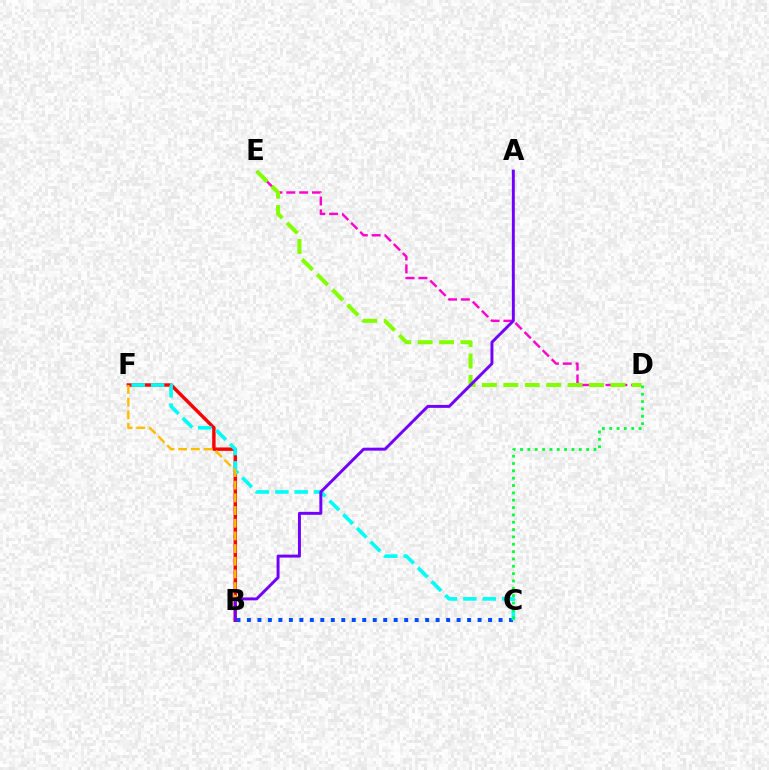{('B', 'C'): [{'color': '#004bff', 'line_style': 'dotted', 'thickness': 2.85}], ('B', 'F'): [{'color': '#ff0000', 'line_style': 'solid', 'thickness': 2.46}, {'color': '#ffbd00', 'line_style': 'dashed', 'thickness': 1.72}], ('D', 'E'): [{'color': '#ff00cf', 'line_style': 'dashed', 'thickness': 1.74}, {'color': '#84ff00', 'line_style': 'dashed', 'thickness': 2.91}], ('C', 'F'): [{'color': '#00fff6', 'line_style': 'dashed', 'thickness': 2.63}], ('C', 'D'): [{'color': '#00ff39', 'line_style': 'dotted', 'thickness': 2.0}], ('A', 'B'): [{'color': '#7200ff', 'line_style': 'solid', 'thickness': 2.12}]}